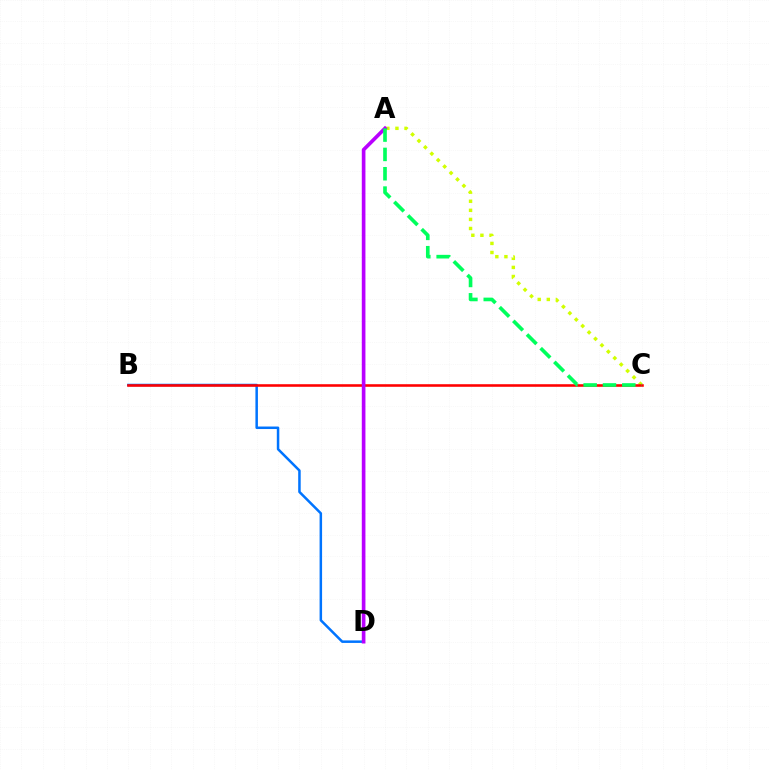{('A', 'C'): [{'color': '#d1ff00', 'line_style': 'dotted', 'thickness': 2.47}, {'color': '#00ff5c', 'line_style': 'dashed', 'thickness': 2.63}], ('B', 'D'): [{'color': '#0074ff', 'line_style': 'solid', 'thickness': 1.81}], ('B', 'C'): [{'color': '#ff0000', 'line_style': 'solid', 'thickness': 1.86}], ('A', 'D'): [{'color': '#b900ff', 'line_style': 'solid', 'thickness': 2.63}]}